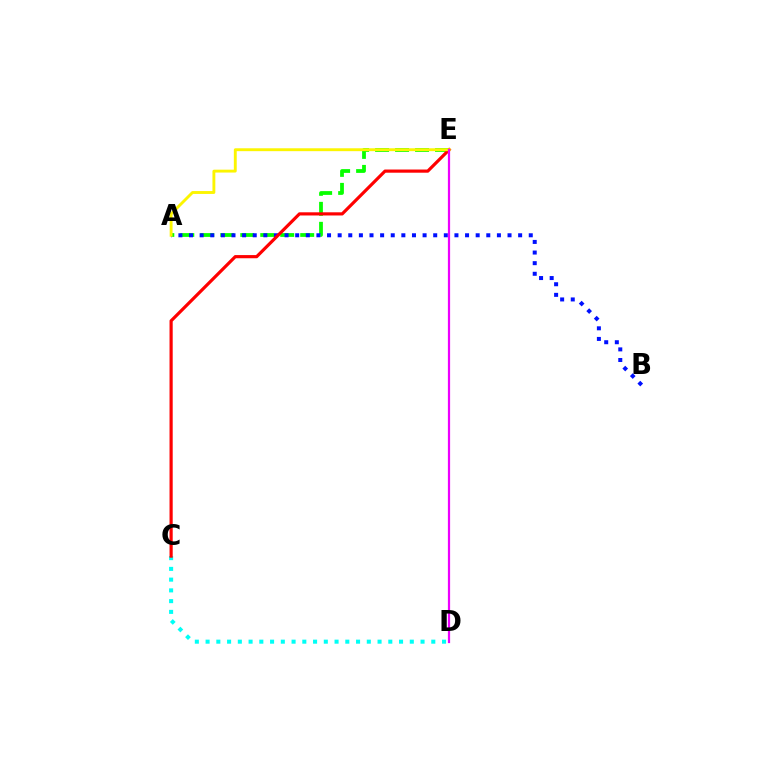{('C', 'D'): [{'color': '#00fff6', 'line_style': 'dotted', 'thickness': 2.92}], ('A', 'E'): [{'color': '#08ff00', 'line_style': 'dashed', 'thickness': 2.71}, {'color': '#fcf500', 'line_style': 'solid', 'thickness': 2.07}], ('A', 'B'): [{'color': '#0010ff', 'line_style': 'dotted', 'thickness': 2.88}], ('C', 'E'): [{'color': '#ff0000', 'line_style': 'solid', 'thickness': 2.29}], ('D', 'E'): [{'color': '#ee00ff', 'line_style': 'solid', 'thickness': 1.6}]}